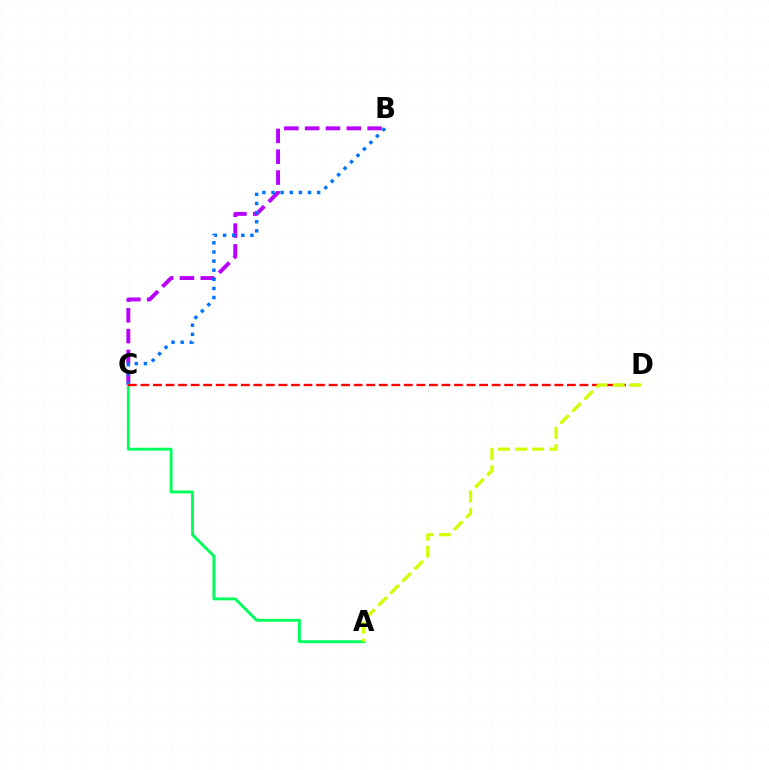{('B', 'C'): [{'color': '#b900ff', 'line_style': 'dashed', 'thickness': 2.83}, {'color': '#0074ff', 'line_style': 'dotted', 'thickness': 2.48}], ('A', 'C'): [{'color': '#00ff5c', 'line_style': 'solid', 'thickness': 2.06}], ('C', 'D'): [{'color': '#ff0000', 'line_style': 'dashed', 'thickness': 1.7}], ('A', 'D'): [{'color': '#d1ff00', 'line_style': 'dashed', 'thickness': 2.32}]}